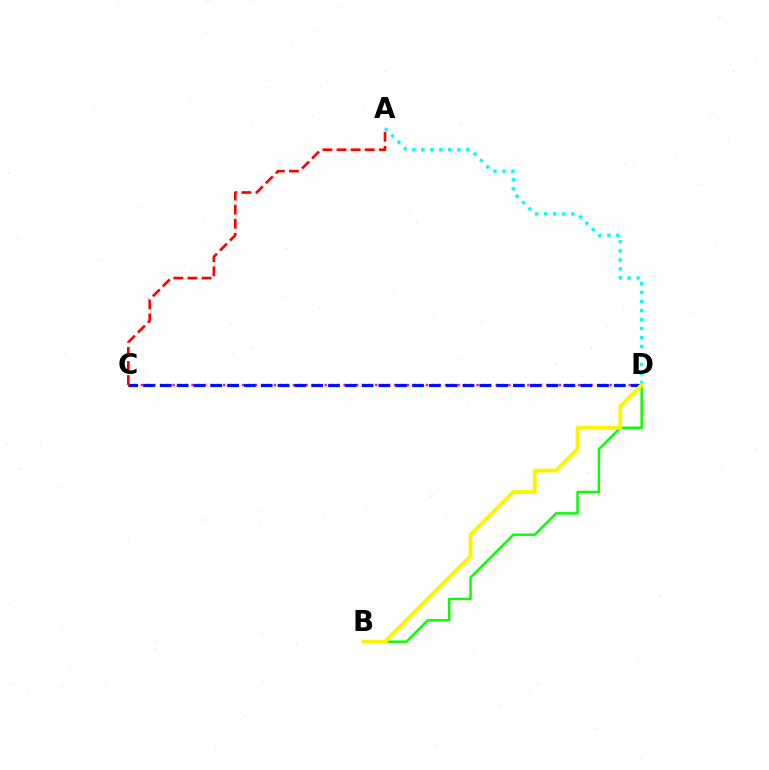{('C', 'D'): [{'color': '#ee00ff', 'line_style': 'dotted', 'thickness': 1.72}, {'color': '#0010ff', 'line_style': 'dashed', 'thickness': 2.28}], ('A', 'D'): [{'color': '#00fff6', 'line_style': 'dotted', 'thickness': 2.45}], ('B', 'D'): [{'color': '#08ff00', 'line_style': 'solid', 'thickness': 1.78}, {'color': '#fcf500', 'line_style': 'solid', 'thickness': 2.79}], ('A', 'C'): [{'color': '#ff0000', 'line_style': 'dashed', 'thickness': 1.92}]}